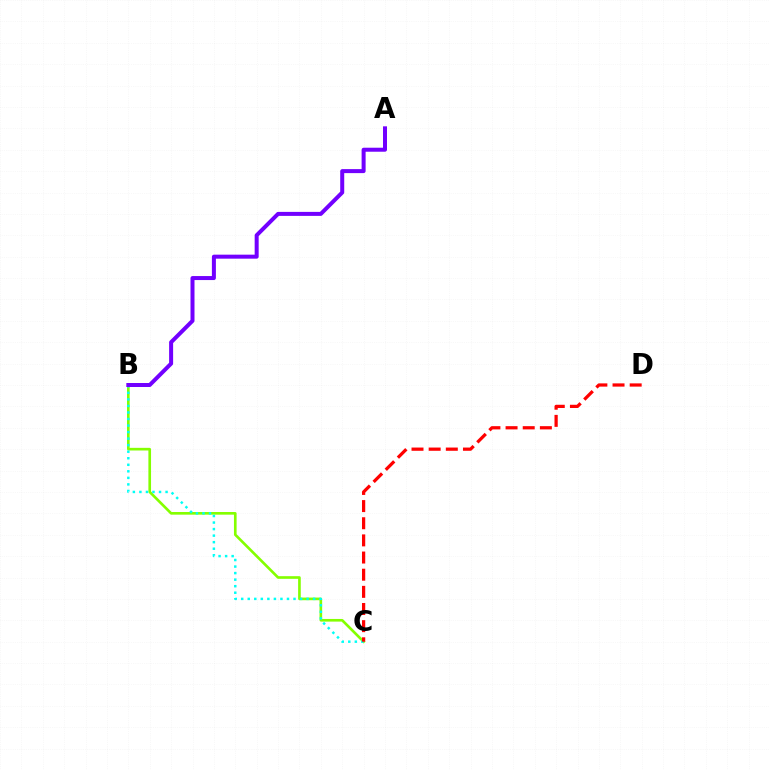{('B', 'C'): [{'color': '#84ff00', 'line_style': 'solid', 'thickness': 1.91}, {'color': '#00fff6', 'line_style': 'dotted', 'thickness': 1.78}], ('C', 'D'): [{'color': '#ff0000', 'line_style': 'dashed', 'thickness': 2.33}], ('A', 'B'): [{'color': '#7200ff', 'line_style': 'solid', 'thickness': 2.88}]}